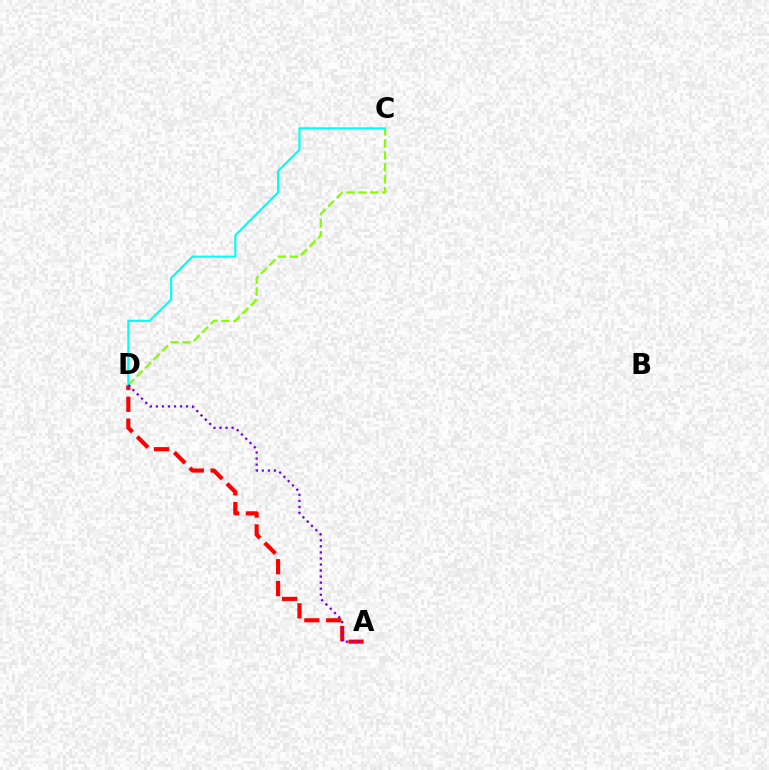{('A', 'D'): [{'color': '#ff0000', 'line_style': 'dashed', 'thickness': 2.97}, {'color': '#7200ff', 'line_style': 'dotted', 'thickness': 1.64}], ('C', 'D'): [{'color': '#84ff00', 'line_style': 'dashed', 'thickness': 1.62}, {'color': '#00fff6', 'line_style': 'solid', 'thickness': 1.53}]}